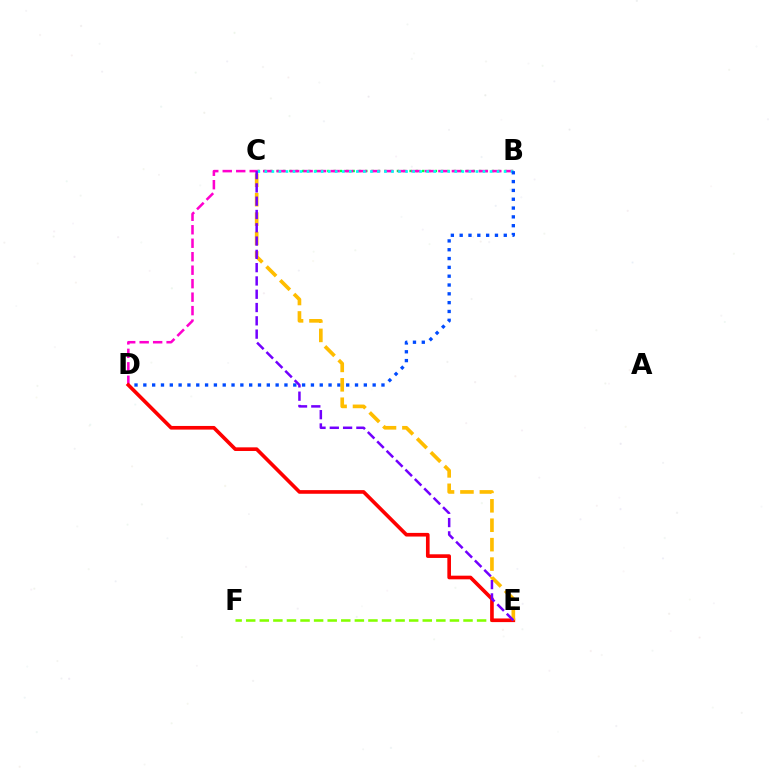{('E', 'F'): [{'color': '#84ff00', 'line_style': 'dashed', 'thickness': 1.85}], ('B', 'C'): [{'color': '#00ff39', 'line_style': 'dotted', 'thickness': 1.72}, {'color': '#00fff6', 'line_style': 'dotted', 'thickness': 1.91}], ('B', 'D'): [{'color': '#ff00cf', 'line_style': 'dashed', 'thickness': 1.83}, {'color': '#004bff', 'line_style': 'dotted', 'thickness': 2.4}], ('D', 'E'): [{'color': '#ff0000', 'line_style': 'solid', 'thickness': 2.63}], ('C', 'E'): [{'color': '#ffbd00', 'line_style': 'dashed', 'thickness': 2.64}, {'color': '#7200ff', 'line_style': 'dashed', 'thickness': 1.81}]}